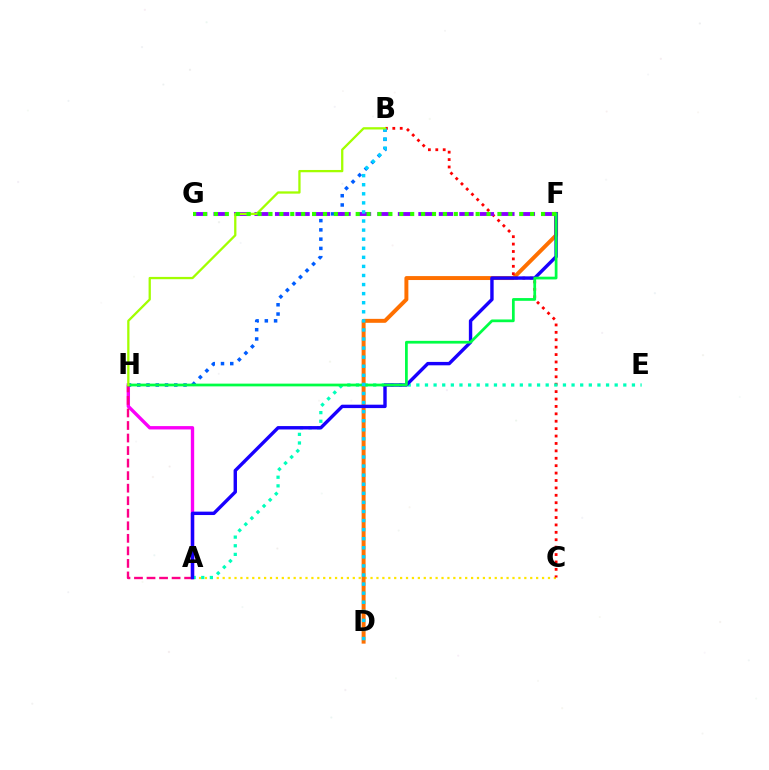{('A', 'H'): [{'color': '#fa00f9', 'line_style': 'solid', 'thickness': 2.42}, {'color': '#ff0088', 'line_style': 'dashed', 'thickness': 1.7}], ('A', 'C'): [{'color': '#ffe600', 'line_style': 'dotted', 'thickness': 1.61}], ('D', 'F'): [{'color': '#ff7000', 'line_style': 'solid', 'thickness': 2.84}], ('B', 'C'): [{'color': '#ff0000', 'line_style': 'dotted', 'thickness': 2.01}], ('B', 'H'): [{'color': '#005dff', 'line_style': 'dotted', 'thickness': 2.52}, {'color': '#a2ff00', 'line_style': 'solid', 'thickness': 1.65}], ('A', 'E'): [{'color': '#00ffbb', 'line_style': 'dotted', 'thickness': 2.34}], ('F', 'G'): [{'color': '#8a00ff', 'line_style': 'dashed', 'thickness': 2.78}, {'color': '#31ff00', 'line_style': 'dotted', 'thickness': 2.96}], ('A', 'F'): [{'color': '#1900ff', 'line_style': 'solid', 'thickness': 2.45}], ('F', 'H'): [{'color': '#00ff45', 'line_style': 'solid', 'thickness': 1.97}], ('B', 'D'): [{'color': '#00d3ff', 'line_style': 'dotted', 'thickness': 2.47}]}